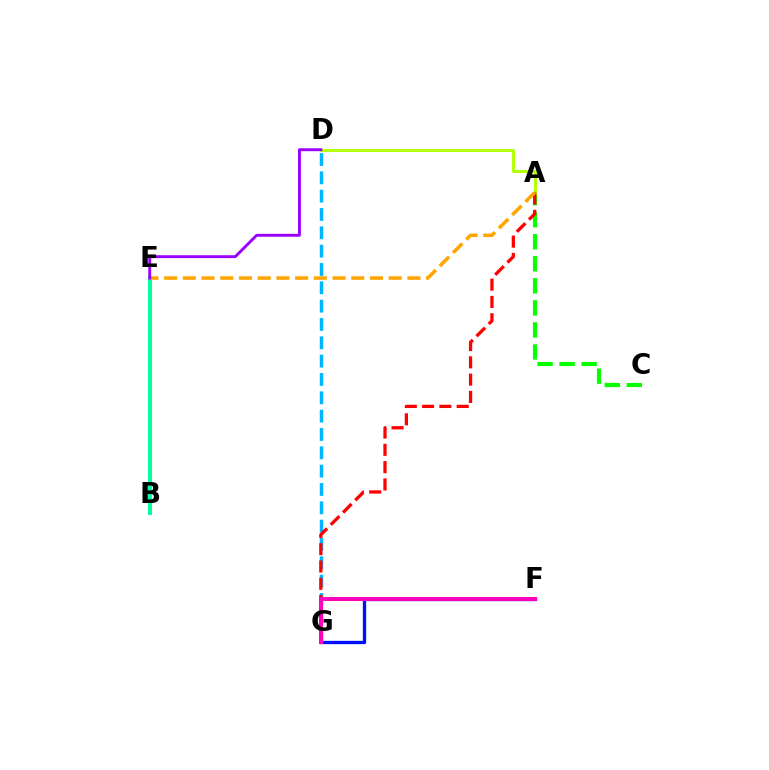{('A', 'C'): [{'color': '#08ff00', 'line_style': 'dashed', 'thickness': 3.0}], ('D', 'G'): [{'color': '#00b5ff', 'line_style': 'dashed', 'thickness': 2.49}], ('A', 'D'): [{'color': '#b3ff00', 'line_style': 'solid', 'thickness': 2.09}], ('A', 'G'): [{'color': '#ff0000', 'line_style': 'dashed', 'thickness': 2.35}], ('B', 'E'): [{'color': '#00ff9d', 'line_style': 'solid', 'thickness': 2.82}], ('F', 'G'): [{'color': '#0010ff', 'line_style': 'solid', 'thickness': 2.39}, {'color': '#ff00bd', 'line_style': 'solid', 'thickness': 2.88}], ('A', 'E'): [{'color': '#ffa500', 'line_style': 'dashed', 'thickness': 2.54}], ('D', 'E'): [{'color': '#9b00ff', 'line_style': 'solid', 'thickness': 2.09}]}